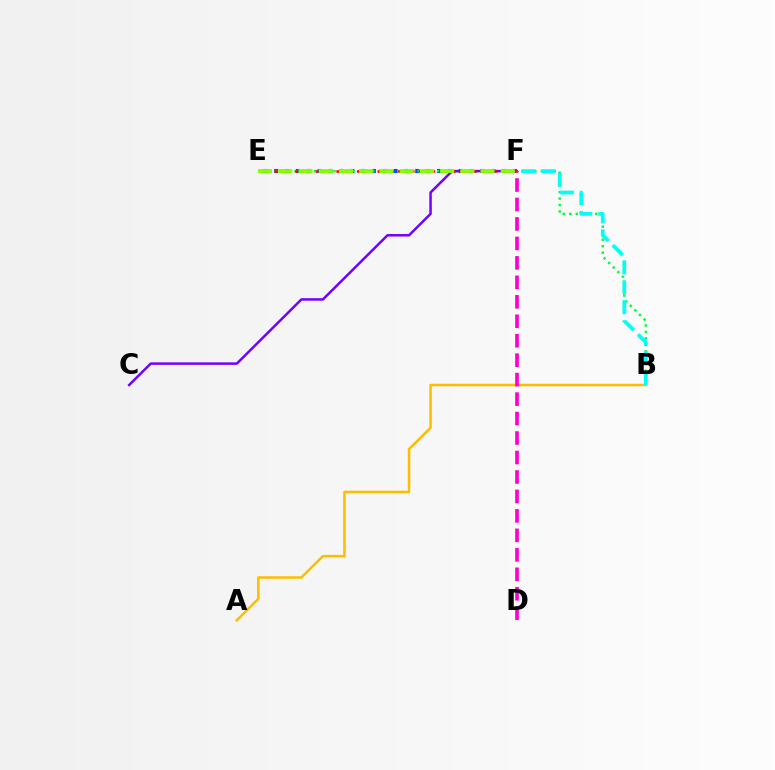{('A', 'B'): [{'color': '#ffbd00', 'line_style': 'solid', 'thickness': 1.83}], ('E', 'F'): [{'color': '#004bff', 'line_style': 'dotted', 'thickness': 2.95}, {'color': '#ff0000', 'line_style': 'dotted', 'thickness': 1.87}, {'color': '#84ff00', 'line_style': 'dashed', 'thickness': 2.75}], ('B', 'E'): [{'color': '#00ff39', 'line_style': 'dotted', 'thickness': 1.76}], ('B', 'F'): [{'color': '#00fff6', 'line_style': 'dashed', 'thickness': 2.71}], ('C', 'F'): [{'color': '#7200ff', 'line_style': 'solid', 'thickness': 1.79}], ('D', 'F'): [{'color': '#ff00cf', 'line_style': 'dashed', 'thickness': 2.64}]}